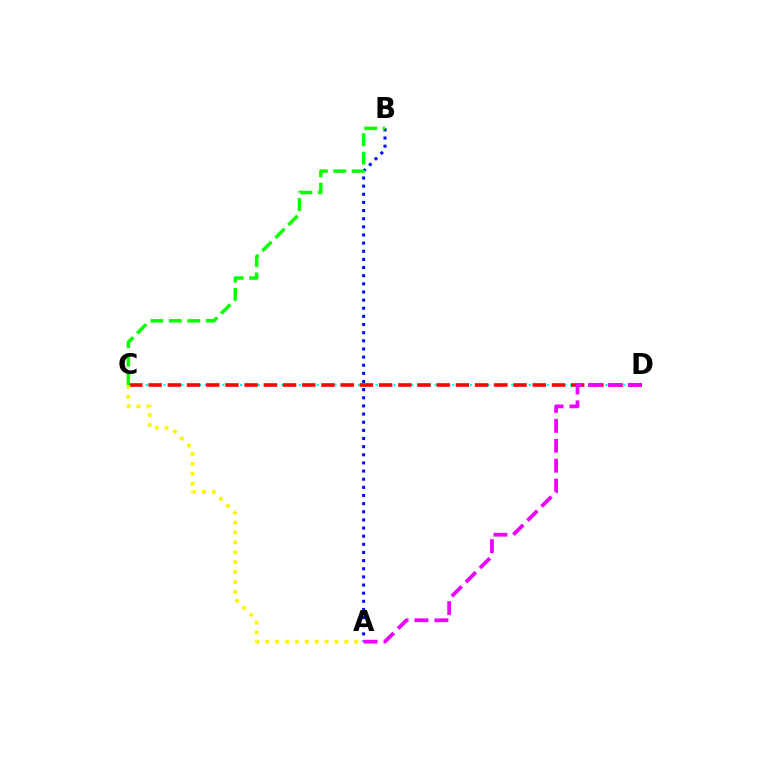{('A', 'B'): [{'color': '#0010ff', 'line_style': 'dotted', 'thickness': 2.21}], ('C', 'D'): [{'color': '#00fff6', 'line_style': 'dotted', 'thickness': 1.6}, {'color': '#ff0000', 'line_style': 'dashed', 'thickness': 2.61}], ('B', 'C'): [{'color': '#08ff00', 'line_style': 'dashed', 'thickness': 2.5}], ('A', 'C'): [{'color': '#fcf500', 'line_style': 'dotted', 'thickness': 2.69}], ('A', 'D'): [{'color': '#ee00ff', 'line_style': 'dashed', 'thickness': 2.71}]}